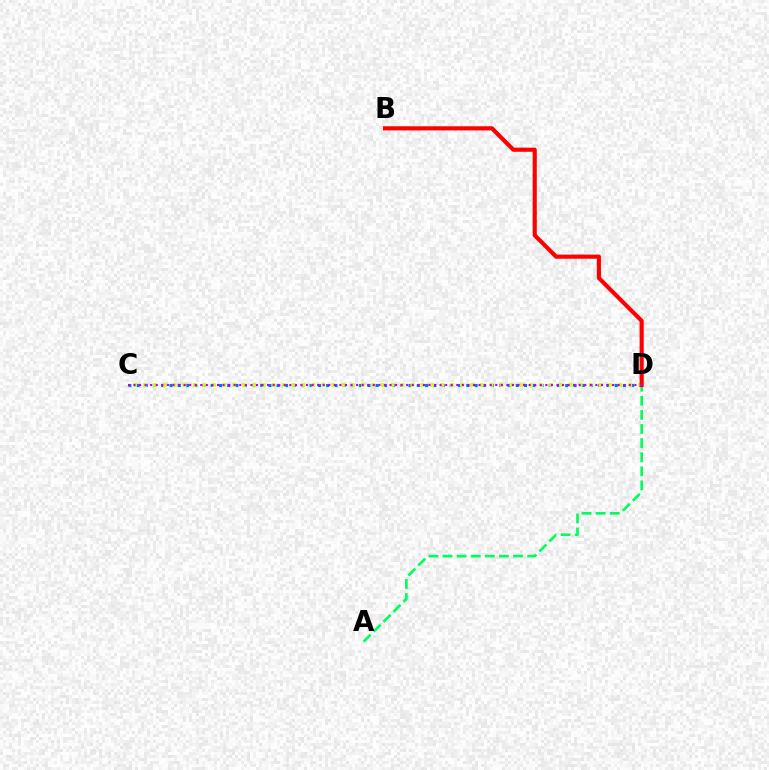{('A', 'D'): [{'color': '#00ff5c', 'line_style': 'dashed', 'thickness': 1.92}], ('C', 'D'): [{'color': '#0074ff', 'line_style': 'dotted', 'thickness': 2.24}, {'color': '#d1ff00', 'line_style': 'dotted', 'thickness': 2.69}, {'color': '#b900ff', 'line_style': 'dotted', 'thickness': 1.51}], ('B', 'D'): [{'color': '#ff0000', 'line_style': 'solid', 'thickness': 2.98}]}